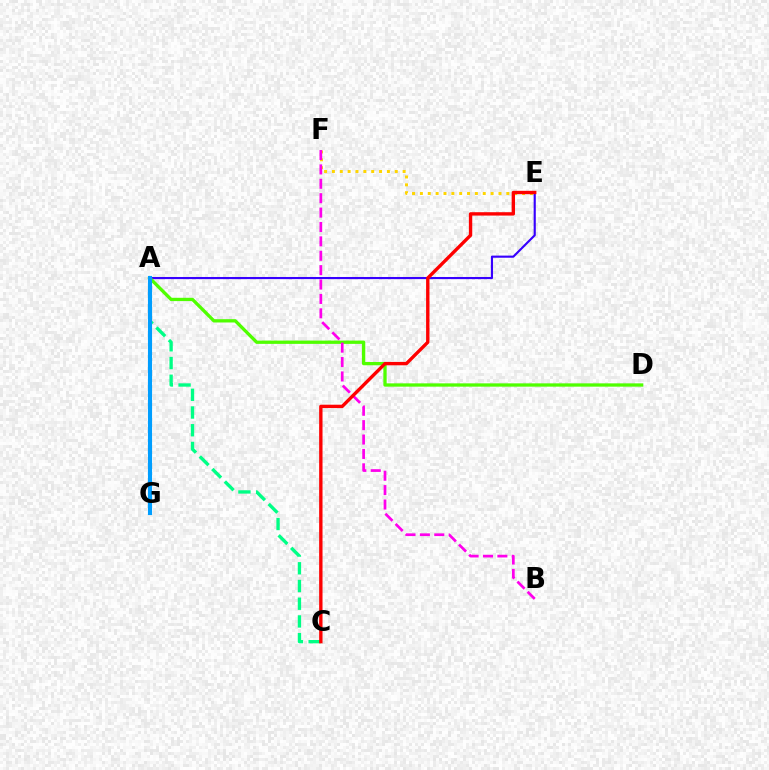{('A', 'E'): [{'color': '#3700ff', 'line_style': 'solid', 'thickness': 1.54}], ('A', 'D'): [{'color': '#4fff00', 'line_style': 'solid', 'thickness': 2.38}], ('E', 'F'): [{'color': '#ffd500', 'line_style': 'dotted', 'thickness': 2.13}], ('B', 'F'): [{'color': '#ff00ed', 'line_style': 'dashed', 'thickness': 1.96}], ('A', 'C'): [{'color': '#00ff86', 'line_style': 'dashed', 'thickness': 2.41}], ('C', 'E'): [{'color': '#ff0000', 'line_style': 'solid', 'thickness': 2.42}], ('A', 'G'): [{'color': '#009eff', 'line_style': 'solid', 'thickness': 2.97}]}